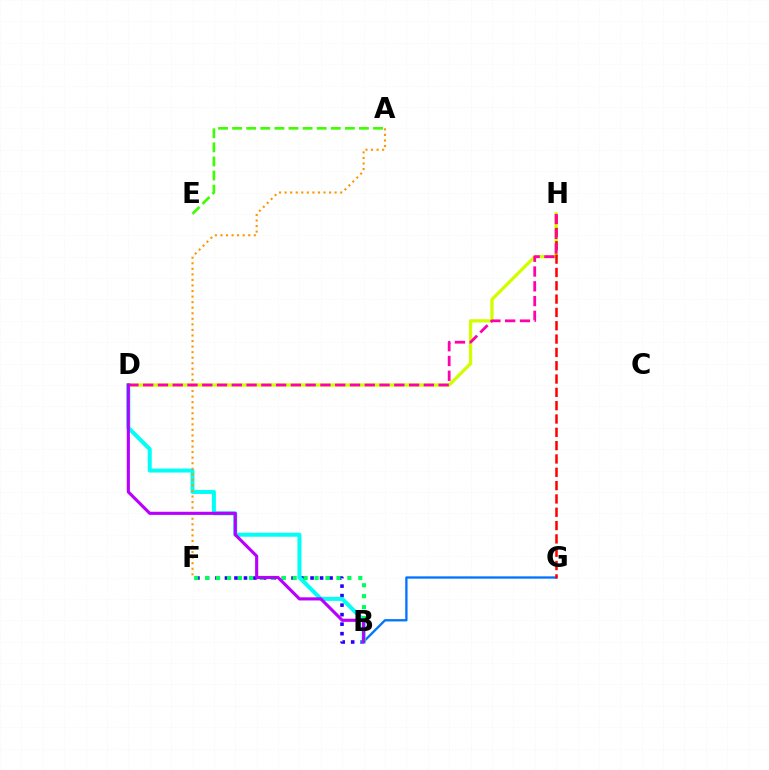{('B', 'F'): [{'color': '#2500ff', 'line_style': 'dotted', 'thickness': 2.58}, {'color': '#00ff5c', 'line_style': 'dotted', 'thickness': 2.97}], ('A', 'E'): [{'color': '#3dff00', 'line_style': 'dashed', 'thickness': 1.91}], ('B', 'D'): [{'color': '#00fff6', 'line_style': 'solid', 'thickness': 2.89}, {'color': '#b900ff', 'line_style': 'solid', 'thickness': 2.25}], ('B', 'G'): [{'color': '#0074ff', 'line_style': 'solid', 'thickness': 1.66}], ('D', 'H'): [{'color': '#d1ff00', 'line_style': 'solid', 'thickness': 2.37}, {'color': '#ff00ac', 'line_style': 'dashed', 'thickness': 2.01}], ('G', 'H'): [{'color': '#ff0000', 'line_style': 'dashed', 'thickness': 1.81}], ('A', 'F'): [{'color': '#ff9400', 'line_style': 'dotted', 'thickness': 1.51}]}